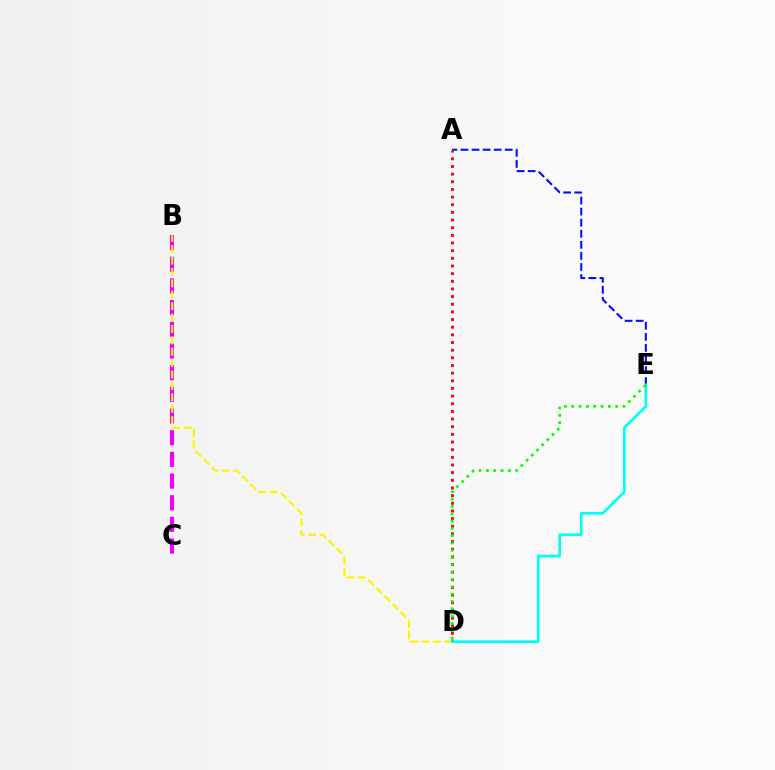{('A', 'E'): [{'color': '#0010ff', 'line_style': 'dashed', 'thickness': 1.5}], ('B', 'C'): [{'color': '#ee00ff', 'line_style': 'dashed', 'thickness': 2.95}], ('A', 'D'): [{'color': '#ff0000', 'line_style': 'dotted', 'thickness': 2.08}], ('B', 'D'): [{'color': '#fcf500', 'line_style': 'dashed', 'thickness': 1.55}], ('D', 'E'): [{'color': '#00fff6', 'line_style': 'solid', 'thickness': 1.93}, {'color': '#08ff00', 'line_style': 'dotted', 'thickness': 1.99}]}